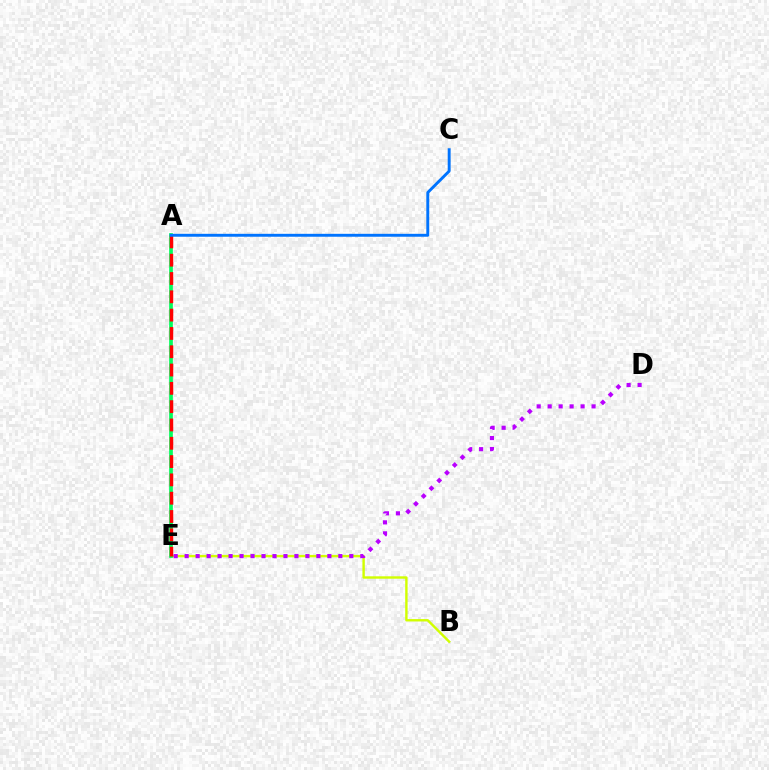{('B', 'E'): [{'color': '#d1ff00', 'line_style': 'solid', 'thickness': 1.73}], ('A', 'E'): [{'color': '#00ff5c', 'line_style': 'solid', 'thickness': 2.67}, {'color': '#ff0000', 'line_style': 'dashed', 'thickness': 2.49}], ('A', 'C'): [{'color': '#0074ff', 'line_style': 'solid', 'thickness': 2.1}], ('D', 'E'): [{'color': '#b900ff', 'line_style': 'dotted', 'thickness': 2.98}]}